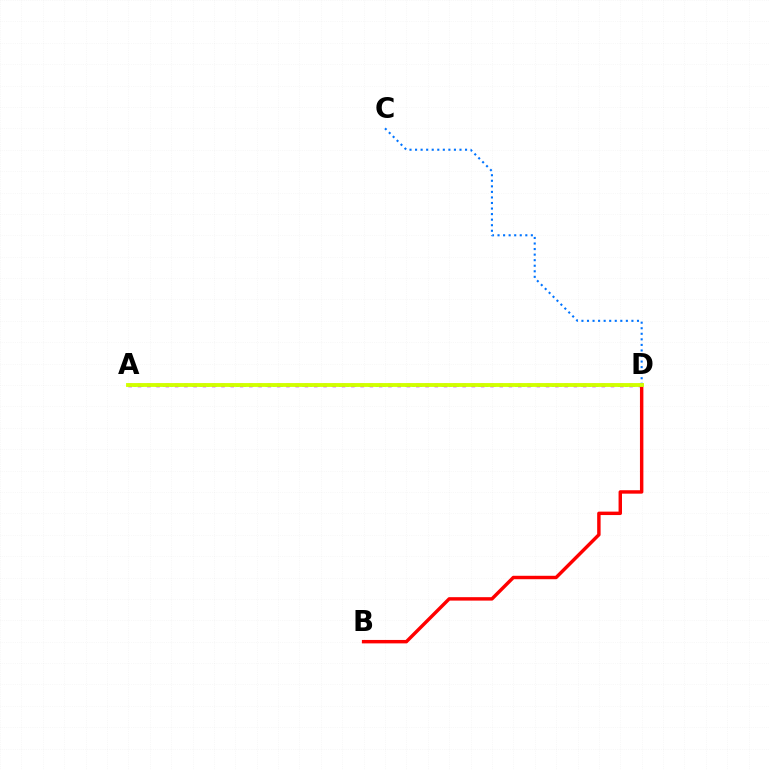{('A', 'D'): [{'color': '#00ff5c', 'line_style': 'dotted', 'thickness': 1.99}, {'color': '#b900ff', 'line_style': 'dotted', 'thickness': 2.52}, {'color': '#d1ff00', 'line_style': 'solid', 'thickness': 2.77}], ('B', 'D'): [{'color': '#ff0000', 'line_style': 'solid', 'thickness': 2.47}], ('C', 'D'): [{'color': '#0074ff', 'line_style': 'dotted', 'thickness': 1.51}]}